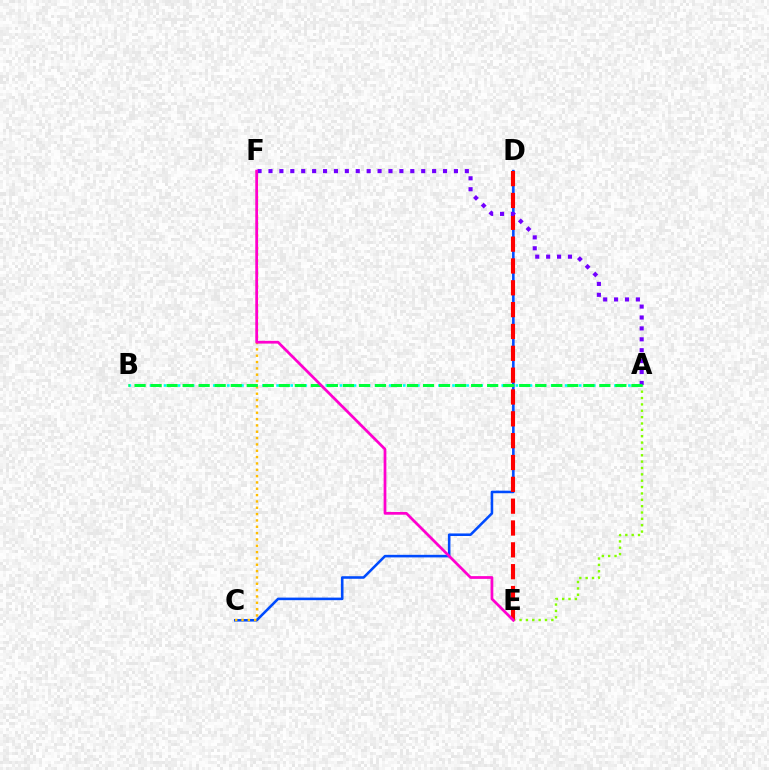{('C', 'D'): [{'color': '#004bff', 'line_style': 'solid', 'thickness': 1.85}], ('A', 'E'): [{'color': '#84ff00', 'line_style': 'dotted', 'thickness': 1.73}], ('D', 'E'): [{'color': '#ff0000', 'line_style': 'dashed', 'thickness': 2.97}], ('A', 'B'): [{'color': '#00fff6', 'line_style': 'dotted', 'thickness': 1.91}, {'color': '#00ff39', 'line_style': 'dashed', 'thickness': 2.18}], ('C', 'F'): [{'color': '#ffbd00', 'line_style': 'dotted', 'thickness': 1.72}], ('A', 'F'): [{'color': '#7200ff', 'line_style': 'dotted', 'thickness': 2.96}], ('E', 'F'): [{'color': '#ff00cf', 'line_style': 'solid', 'thickness': 1.98}]}